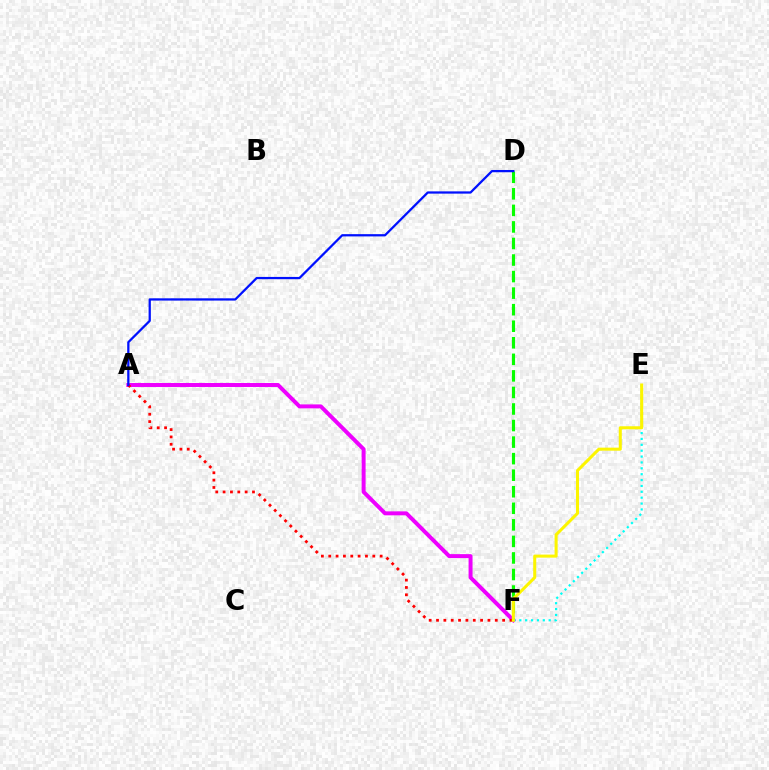{('A', 'F'): [{'color': '#ee00ff', 'line_style': 'solid', 'thickness': 2.86}, {'color': '#ff0000', 'line_style': 'dotted', 'thickness': 2.0}], ('D', 'F'): [{'color': '#08ff00', 'line_style': 'dashed', 'thickness': 2.25}], ('E', 'F'): [{'color': '#00fff6', 'line_style': 'dotted', 'thickness': 1.6}, {'color': '#fcf500', 'line_style': 'solid', 'thickness': 2.19}], ('A', 'D'): [{'color': '#0010ff', 'line_style': 'solid', 'thickness': 1.63}]}